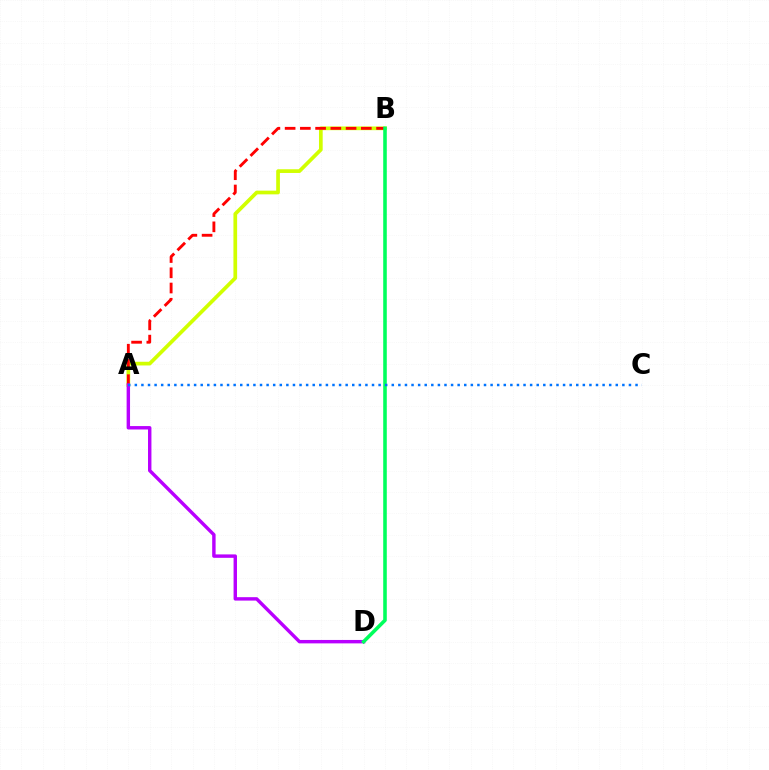{('A', 'B'): [{'color': '#d1ff00', 'line_style': 'solid', 'thickness': 2.67}, {'color': '#ff0000', 'line_style': 'dashed', 'thickness': 2.07}], ('A', 'D'): [{'color': '#b900ff', 'line_style': 'solid', 'thickness': 2.46}], ('B', 'D'): [{'color': '#00ff5c', 'line_style': 'solid', 'thickness': 2.58}], ('A', 'C'): [{'color': '#0074ff', 'line_style': 'dotted', 'thickness': 1.79}]}